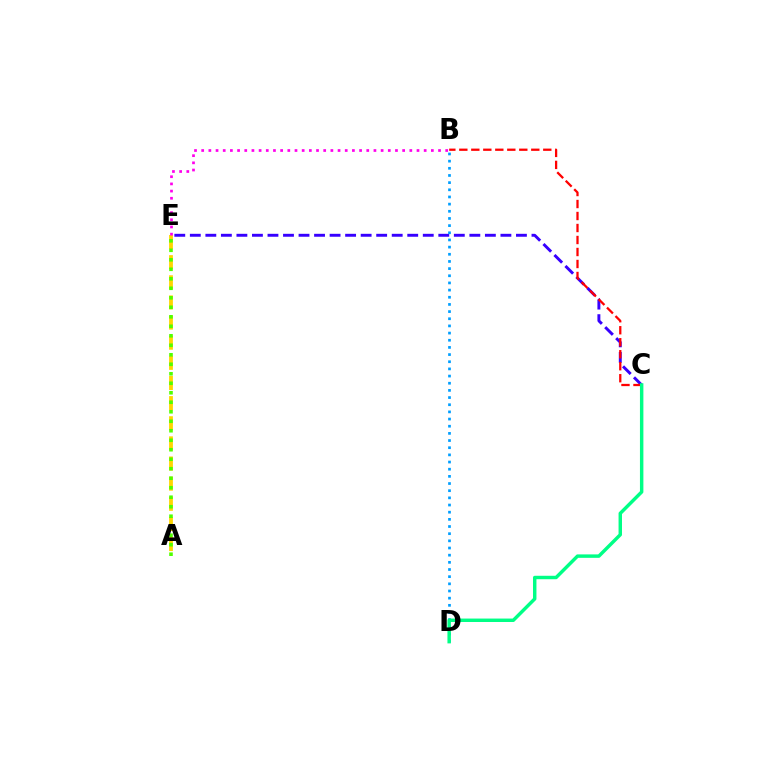{('C', 'E'): [{'color': '#3700ff', 'line_style': 'dashed', 'thickness': 2.11}], ('B', 'D'): [{'color': '#009eff', 'line_style': 'dotted', 'thickness': 1.95}], ('B', 'C'): [{'color': '#ff0000', 'line_style': 'dashed', 'thickness': 1.63}], ('A', 'E'): [{'color': '#ffd500', 'line_style': 'dashed', 'thickness': 2.74}, {'color': '#4fff00', 'line_style': 'dotted', 'thickness': 2.58}], ('B', 'E'): [{'color': '#ff00ed', 'line_style': 'dotted', 'thickness': 1.95}], ('C', 'D'): [{'color': '#00ff86', 'line_style': 'solid', 'thickness': 2.48}]}